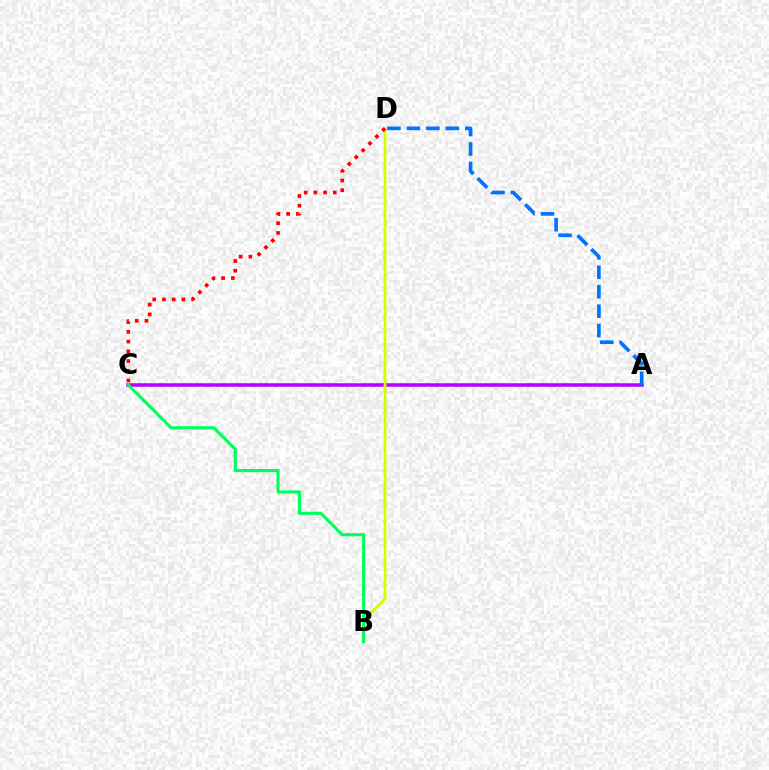{('A', 'C'): [{'color': '#b900ff', 'line_style': 'solid', 'thickness': 2.54}], ('A', 'D'): [{'color': '#0074ff', 'line_style': 'dashed', 'thickness': 2.64}], ('B', 'D'): [{'color': '#d1ff00', 'line_style': 'solid', 'thickness': 1.98}], ('C', 'D'): [{'color': '#ff0000', 'line_style': 'dotted', 'thickness': 2.64}], ('B', 'C'): [{'color': '#00ff5c', 'line_style': 'solid', 'thickness': 2.23}]}